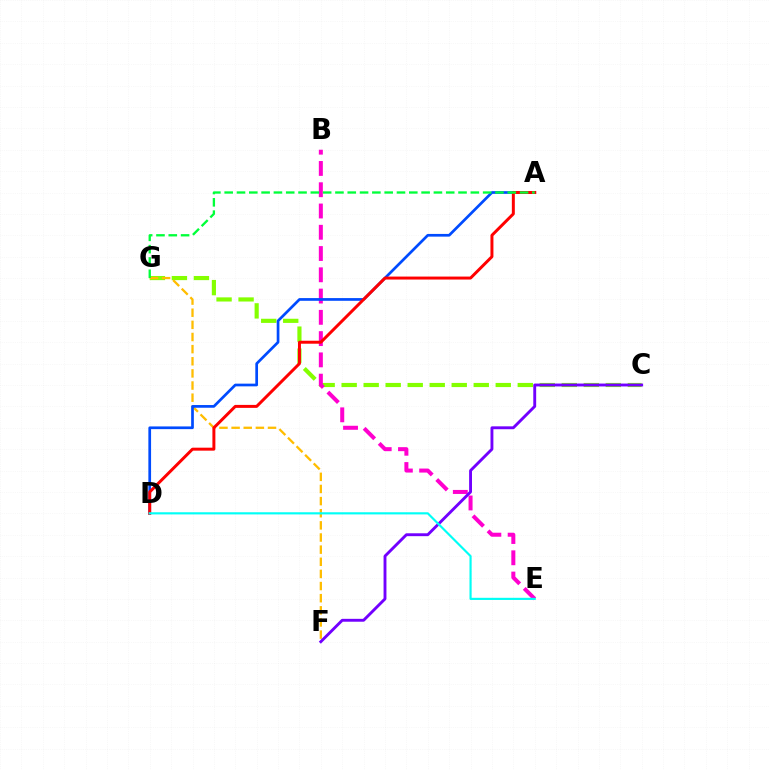{('C', 'G'): [{'color': '#84ff00', 'line_style': 'dashed', 'thickness': 2.99}], ('F', 'G'): [{'color': '#ffbd00', 'line_style': 'dashed', 'thickness': 1.65}], ('B', 'E'): [{'color': '#ff00cf', 'line_style': 'dashed', 'thickness': 2.89}], ('A', 'D'): [{'color': '#004bff', 'line_style': 'solid', 'thickness': 1.95}, {'color': '#ff0000', 'line_style': 'solid', 'thickness': 2.14}], ('C', 'F'): [{'color': '#7200ff', 'line_style': 'solid', 'thickness': 2.08}], ('A', 'G'): [{'color': '#00ff39', 'line_style': 'dashed', 'thickness': 1.67}], ('D', 'E'): [{'color': '#00fff6', 'line_style': 'solid', 'thickness': 1.55}]}